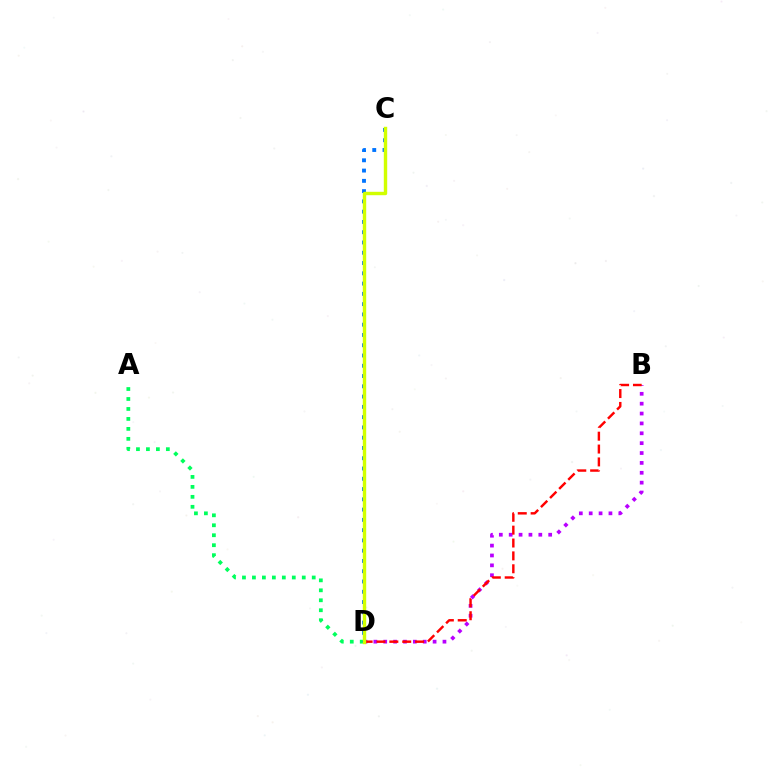{('B', 'D'): [{'color': '#b900ff', 'line_style': 'dotted', 'thickness': 2.68}, {'color': '#ff0000', 'line_style': 'dashed', 'thickness': 1.75}], ('A', 'D'): [{'color': '#00ff5c', 'line_style': 'dotted', 'thickness': 2.71}], ('C', 'D'): [{'color': '#0074ff', 'line_style': 'dotted', 'thickness': 2.79}, {'color': '#d1ff00', 'line_style': 'solid', 'thickness': 2.45}]}